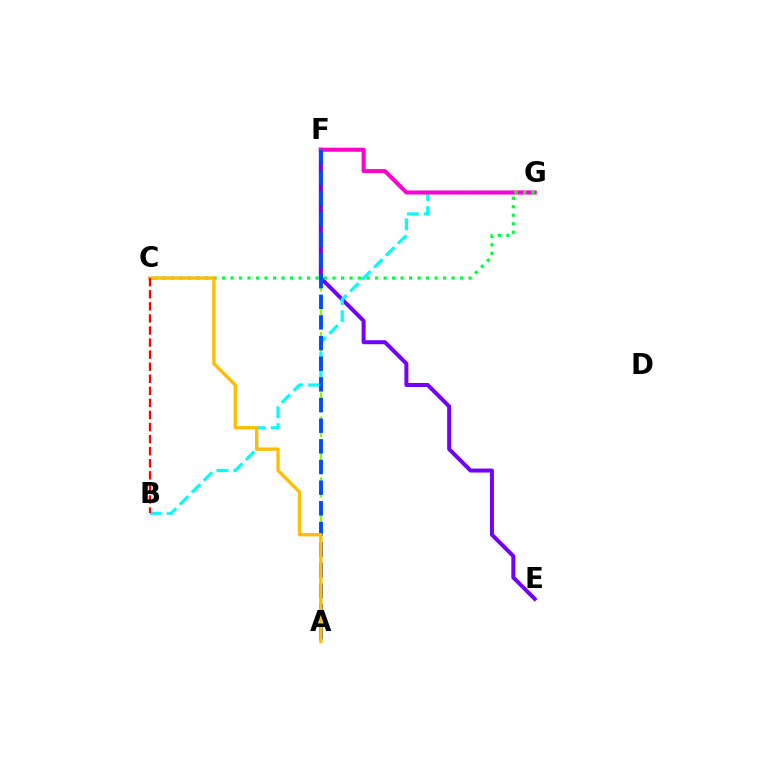{('A', 'F'): [{'color': '#84ff00', 'line_style': 'dashed', 'thickness': 1.65}, {'color': '#004bff', 'line_style': 'dashed', 'thickness': 2.81}], ('E', 'F'): [{'color': '#7200ff', 'line_style': 'solid', 'thickness': 2.87}], ('B', 'G'): [{'color': '#00fff6', 'line_style': 'dashed', 'thickness': 2.3}], ('F', 'G'): [{'color': '#ff00cf', 'line_style': 'solid', 'thickness': 2.92}], ('C', 'G'): [{'color': '#00ff39', 'line_style': 'dotted', 'thickness': 2.31}], ('A', 'C'): [{'color': '#ffbd00', 'line_style': 'solid', 'thickness': 2.42}], ('B', 'C'): [{'color': '#ff0000', 'line_style': 'dashed', 'thickness': 1.64}]}